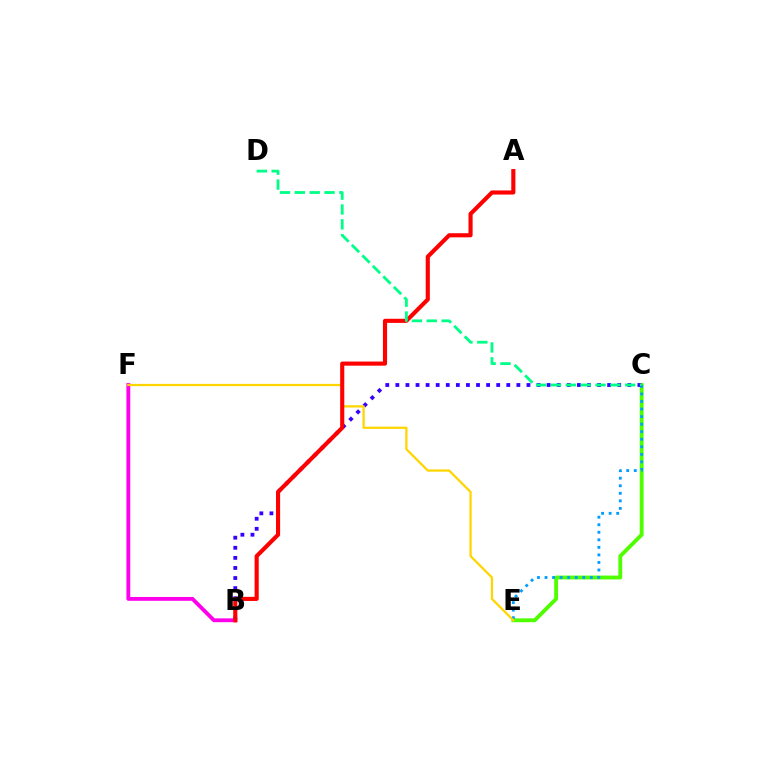{('C', 'E'): [{'color': '#4fff00', 'line_style': 'solid', 'thickness': 2.78}, {'color': '#009eff', 'line_style': 'dotted', 'thickness': 2.05}], ('B', 'C'): [{'color': '#3700ff', 'line_style': 'dotted', 'thickness': 2.74}], ('B', 'F'): [{'color': '#ff00ed', 'line_style': 'solid', 'thickness': 2.76}], ('E', 'F'): [{'color': '#ffd500', 'line_style': 'solid', 'thickness': 1.62}], ('A', 'B'): [{'color': '#ff0000', 'line_style': 'solid', 'thickness': 2.96}], ('C', 'D'): [{'color': '#00ff86', 'line_style': 'dashed', 'thickness': 2.02}]}